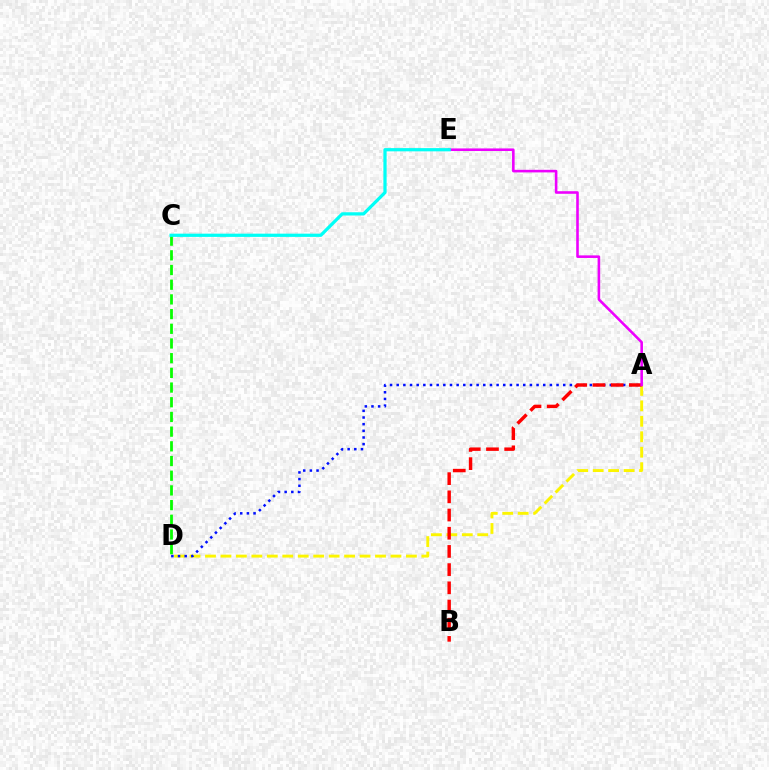{('A', 'D'): [{'color': '#fcf500', 'line_style': 'dashed', 'thickness': 2.1}, {'color': '#0010ff', 'line_style': 'dotted', 'thickness': 1.81}], ('C', 'D'): [{'color': '#08ff00', 'line_style': 'dashed', 'thickness': 2.0}], ('A', 'B'): [{'color': '#ff0000', 'line_style': 'dashed', 'thickness': 2.47}], ('A', 'E'): [{'color': '#ee00ff', 'line_style': 'solid', 'thickness': 1.86}], ('C', 'E'): [{'color': '#00fff6', 'line_style': 'solid', 'thickness': 2.33}]}